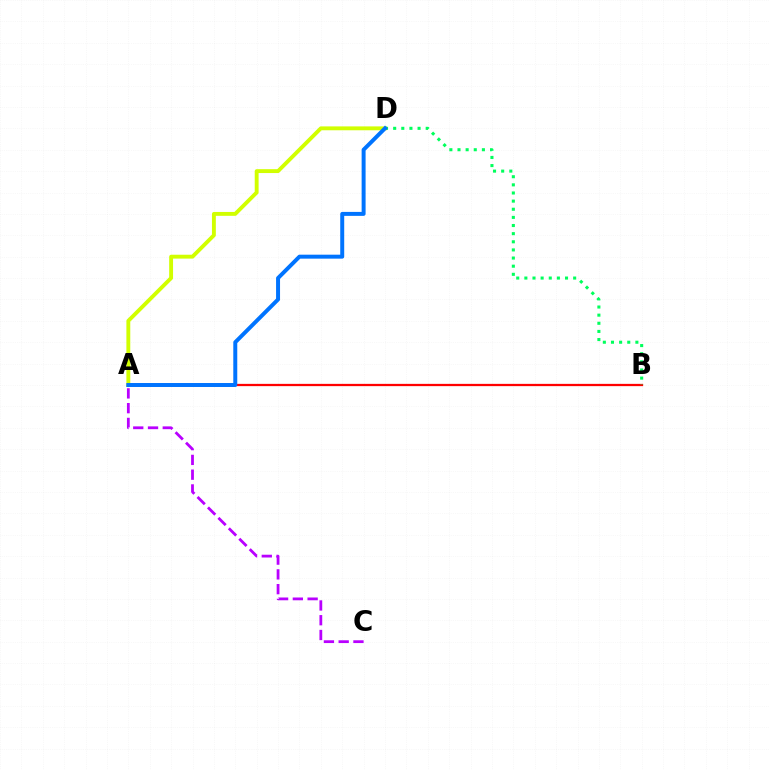{('A', 'B'): [{'color': '#ff0000', 'line_style': 'solid', 'thickness': 1.63}], ('A', 'D'): [{'color': '#d1ff00', 'line_style': 'solid', 'thickness': 2.79}, {'color': '#0074ff', 'line_style': 'solid', 'thickness': 2.86}], ('B', 'D'): [{'color': '#00ff5c', 'line_style': 'dotted', 'thickness': 2.21}], ('A', 'C'): [{'color': '#b900ff', 'line_style': 'dashed', 'thickness': 2.01}]}